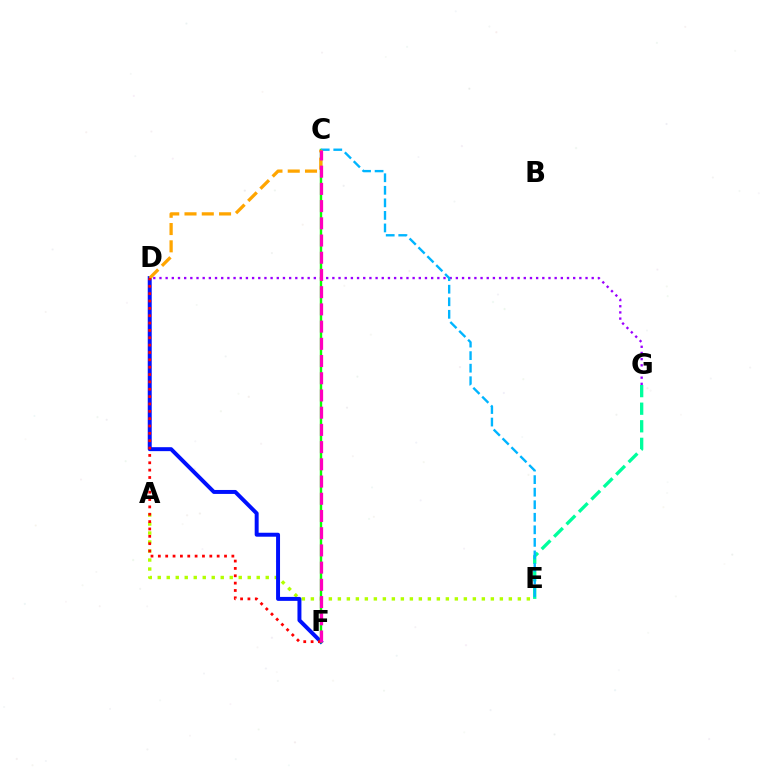{('A', 'E'): [{'color': '#b3ff00', 'line_style': 'dotted', 'thickness': 2.45}], ('D', 'F'): [{'color': '#0010ff', 'line_style': 'solid', 'thickness': 2.85}, {'color': '#ff0000', 'line_style': 'dotted', 'thickness': 2.0}], ('C', 'F'): [{'color': '#08ff00', 'line_style': 'solid', 'thickness': 1.73}, {'color': '#ff00bd', 'line_style': 'dashed', 'thickness': 2.34}], ('E', 'G'): [{'color': '#00ff9d', 'line_style': 'dashed', 'thickness': 2.39}], ('D', 'G'): [{'color': '#9b00ff', 'line_style': 'dotted', 'thickness': 1.68}], ('C', 'E'): [{'color': '#00b5ff', 'line_style': 'dashed', 'thickness': 1.7}], ('C', 'D'): [{'color': '#ffa500', 'line_style': 'dashed', 'thickness': 2.35}]}